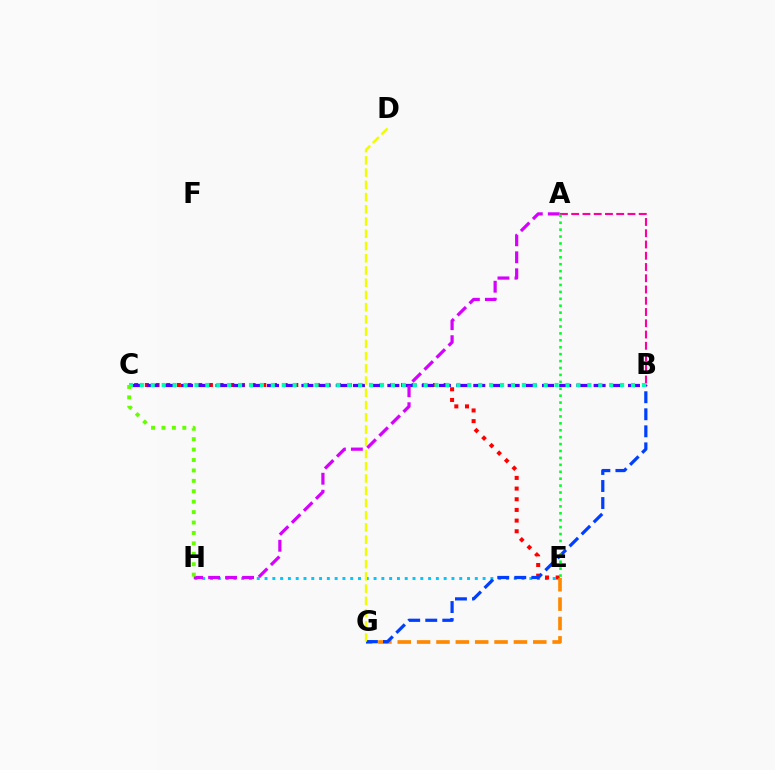{('E', 'H'): [{'color': '#00c7ff', 'line_style': 'dotted', 'thickness': 2.12}], ('C', 'E'): [{'color': '#ff0000', 'line_style': 'dotted', 'thickness': 2.9}], ('B', 'C'): [{'color': '#4f00ff', 'line_style': 'dashed', 'thickness': 2.34}, {'color': '#00ffaf', 'line_style': 'dotted', 'thickness': 2.97}], ('E', 'G'): [{'color': '#ff8800', 'line_style': 'dashed', 'thickness': 2.63}], ('A', 'H'): [{'color': '#d600ff', 'line_style': 'dashed', 'thickness': 2.31}], ('A', 'B'): [{'color': '#ff00a0', 'line_style': 'dashed', 'thickness': 1.53}], ('B', 'G'): [{'color': '#003fff', 'line_style': 'dashed', 'thickness': 2.31}], ('A', 'E'): [{'color': '#00ff27', 'line_style': 'dotted', 'thickness': 1.88}], ('D', 'G'): [{'color': '#eeff00', 'line_style': 'dashed', 'thickness': 1.66}], ('C', 'H'): [{'color': '#66ff00', 'line_style': 'dotted', 'thickness': 2.83}]}